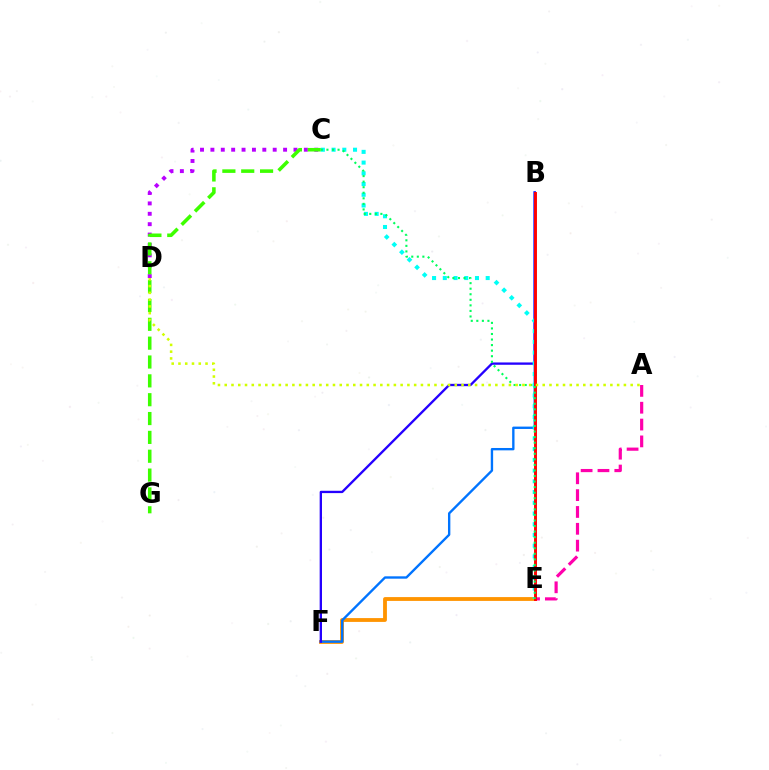{('E', 'F'): [{'color': '#ff9400', 'line_style': 'solid', 'thickness': 2.74}], ('C', 'D'): [{'color': '#b900ff', 'line_style': 'dotted', 'thickness': 2.82}], ('B', 'F'): [{'color': '#0074ff', 'line_style': 'solid', 'thickness': 1.7}, {'color': '#2500ff', 'line_style': 'solid', 'thickness': 1.68}], ('C', 'G'): [{'color': '#3dff00', 'line_style': 'dashed', 'thickness': 2.56}], ('A', 'E'): [{'color': '#ff00ac', 'line_style': 'dashed', 'thickness': 2.29}], ('C', 'E'): [{'color': '#00fff6', 'line_style': 'dotted', 'thickness': 2.91}, {'color': '#00ff5c', 'line_style': 'dotted', 'thickness': 1.51}], ('B', 'E'): [{'color': '#ff0000', 'line_style': 'solid', 'thickness': 2.1}], ('A', 'D'): [{'color': '#d1ff00', 'line_style': 'dotted', 'thickness': 1.84}]}